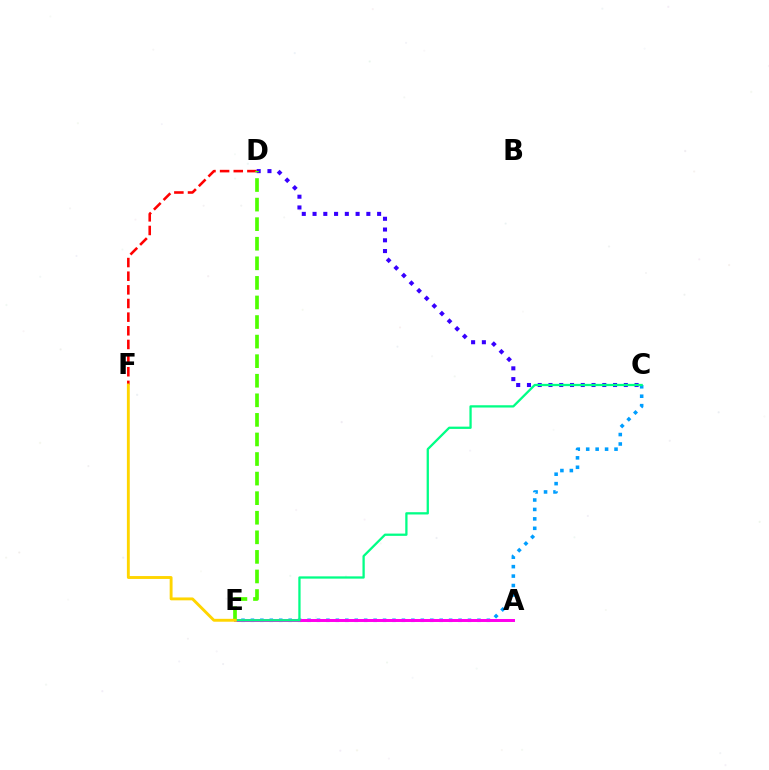{('D', 'F'): [{'color': '#ff0000', 'line_style': 'dashed', 'thickness': 1.85}], ('C', 'D'): [{'color': '#3700ff', 'line_style': 'dotted', 'thickness': 2.92}], ('C', 'E'): [{'color': '#009eff', 'line_style': 'dotted', 'thickness': 2.56}, {'color': '#00ff86', 'line_style': 'solid', 'thickness': 1.64}], ('A', 'E'): [{'color': '#ff00ed', 'line_style': 'solid', 'thickness': 2.14}], ('D', 'E'): [{'color': '#4fff00', 'line_style': 'dashed', 'thickness': 2.66}], ('E', 'F'): [{'color': '#ffd500', 'line_style': 'solid', 'thickness': 2.08}]}